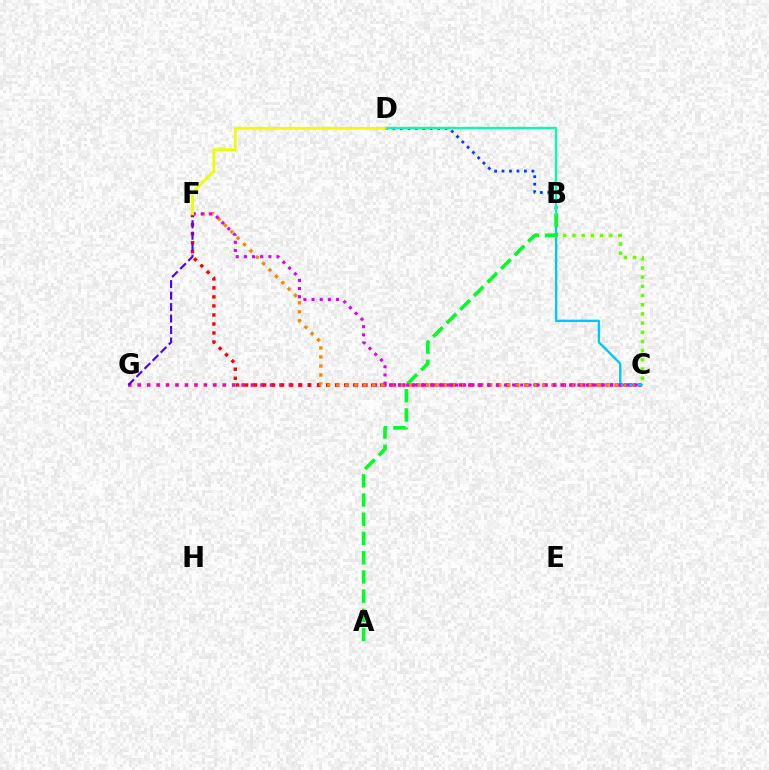{('B', 'D'): [{'color': '#003fff', 'line_style': 'dotted', 'thickness': 2.03}, {'color': '#00ffaf', 'line_style': 'solid', 'thickness': 1.64}], ('B', 'C'): [{'color': '#66ff00', 'line_style': 'dotted', 'thickness': 2.5}, {'color': '#00c7ff', 'line_style': 'solid', 'thickness': 1.71}], ('C', 'G'): [{'color': '#ff00a0', 'line_style': 'dotted', 'thickness': 2.57}], ('C', 'F'): [{'color': '#ff0000', 'line_style': 'dotted', 'thickness': 2.45}, {'color': '#ff8800', 'line_style': 'dotted', 'thickness': 2.45}, {'color': '#d600ff', 'line_style': 'dotted', 'thickness': 2.22}], ('A', 'B'): [{'color': '#00ff27', 'line_style': 'dashed', 'thickness': 2.61}], ('F', 'G'): [{'color': '#4f00ff', 'line_style': 'dashed', 'thickness': 1.56}], ('D', 'F'): [{'color': '#eeff00', 'line_style': 'solid', 'thickness': 2.0}]}